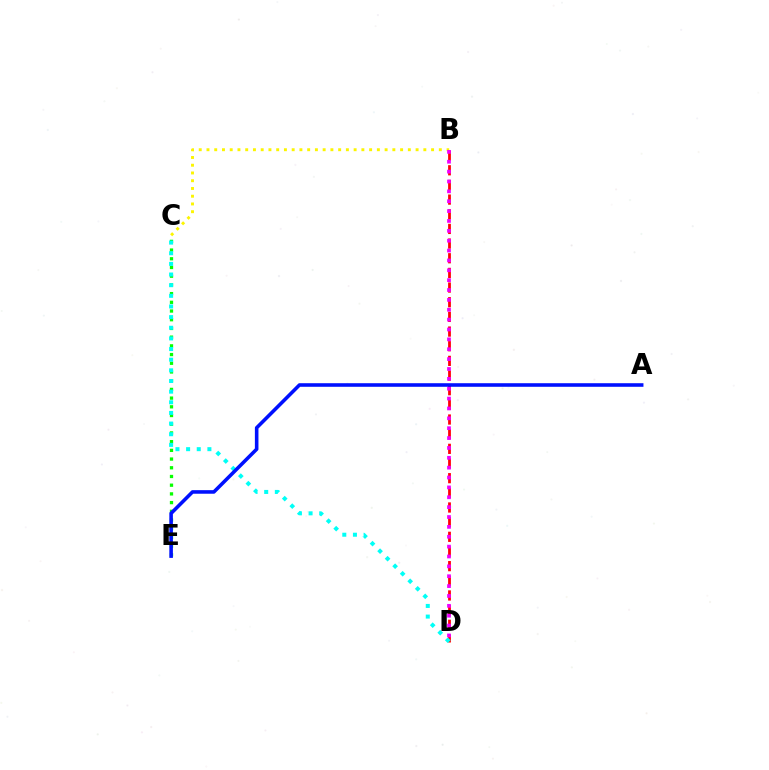{('B', 'C'): [{'color': '#fcf500', 'line_style': 'dotted', 'thickness': 2.1}], ('B', 'D'): [{'color': '#ff0000', 'line_style': 'dashed', 'thickness': 1.99}, {'color': '#ee00ff', 'line_style': 'dotted', 'thickness': 2.68}], ('C', 'E'): [{'color': '#08ff00', 'line_style': 'dotted', 'thickness': 2.37}], ('C', 'D'): [{'color': '#00fff6', 'line_style': 'dotted', 'thickness': 2.89}], ('A', 'E'): [{'color': '#0010ff', 'line_style': 'solid', 'thickness': 2.57}]}